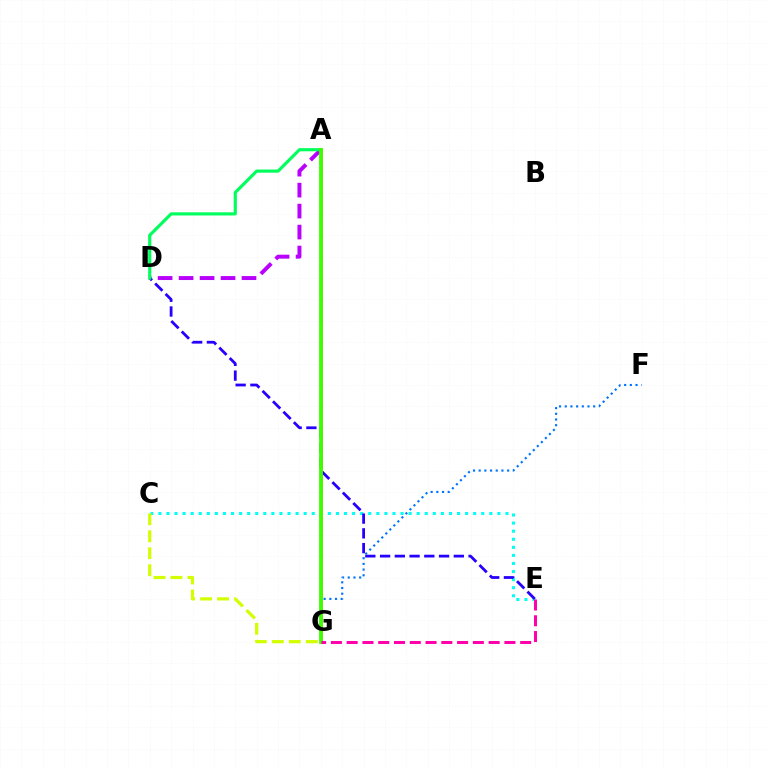{('C', 'E'): [{'color': '#00fff6', 'line_style': 'dotted', 'thickness': 2.19}], ('A', 'D'): [{'color': '#b900ff', 'line_style': 'dashed', 'thickness': 2.85}, {'color': '#00ff5c', 'line_style': 'solid', 'thickness': 2.27}], ('A', 'G'): [{'color': '#ff9400', 'line_style': 'solid', 'thickness': 2.15}, {'color': '#ff0000', 'line_style': 'dotted', 'thickness': 1.63}, {'color': '#3dff00', 'line_style': 'solid', 'thickness': 2.73}], ('D', 'E'): [{'color': '#2500ff', 'line_style': 'dashed', 'thickness': 2.0}], ('F', 'G'): [{'color': '#0074ff', 'line_style': 'dotted', 'thickness': 1.55}], ('C', 'G'): [{'color': '#d1ff00', 'line_style': 'dashed', 'thickness': 2.31}], ('E', 'G'): [{'color': '#ff00ac', 'line_style': 'dashed', 'thickness': 2.14}]}